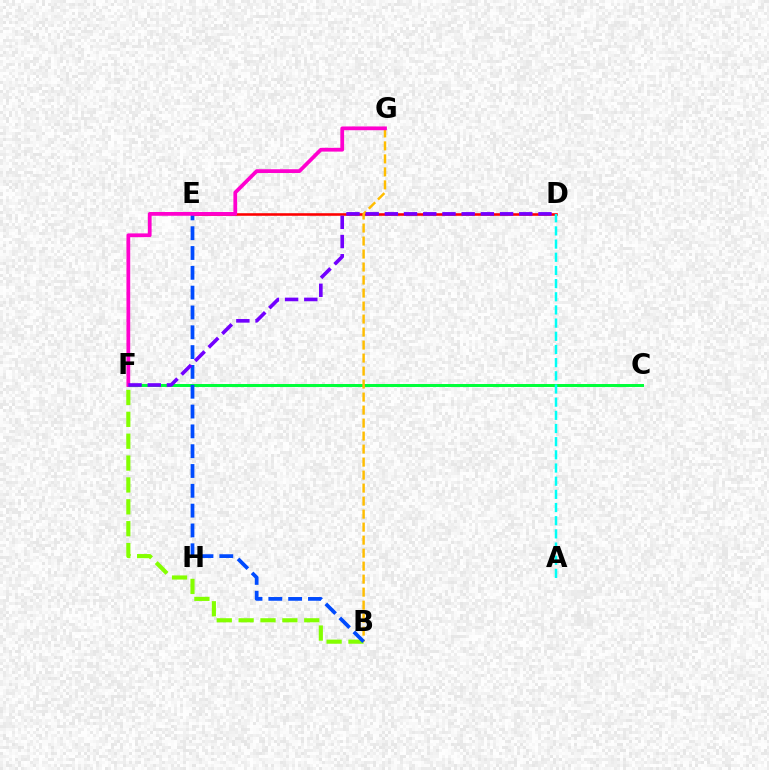{('B', 'F'): [{'color': '#84ff00', 'line_style': 'dashed', 'thickness': 2.97}], ('D', 'E'): [{'color': '#ff0000', 'line_style': 'solid', 'thickness': 1.86}], ('C', 'F'): [{'color': '#00ff39', 'line_style': 'solid', 'thickness': 2.14}], ('A', 'D'): [{'color': '#00fff6', 'line_style': 'dashed', 'thickness': 1.79}], ('B', 'G'): [{'color': '#ffbd00', 'line_style': 'dashed', 'thickness': 1.77}], ('B', 'E'): [{'color': '#004bff', 'line_style': 'dashed', 'thickness': 2.69}], ('F', 'G'): [{'color': '#ff00cf', 'line_style': 'solid', 'thickness': 2.7}], ('D', 'F'): [{'color': '#7200ff', 'line_style': 'dashed', 'thickness': 2.61}]}